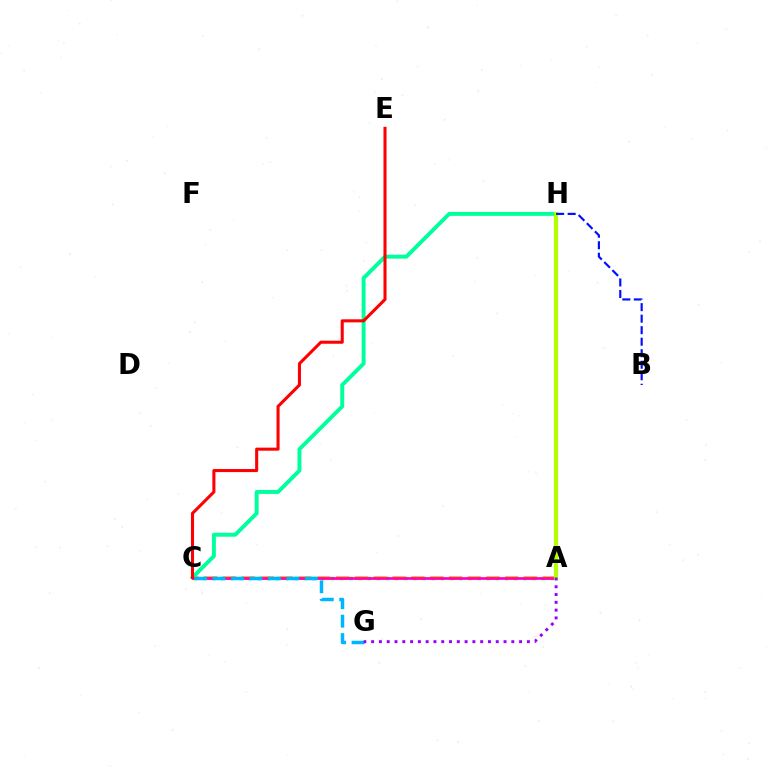{('C', 'H'): [{'color': '#00ff9d', 'line_style': 'solid', 'thickness': 2.83}], ('A', 'C'): [{'color': '#08ff00', 'line_style': 'dotted', 'thickness': 2.49}, {'color': '#ffa500', 'line_style': 'dashed', 'thickness': 2.55}, {'color': '#ff00bd', 'line_style': 'solid', 'thickness': 1.95}], ('C', 'E'): [{'color': '#ff0000', 'line_style': 'solid', 'thickness': 2.2}], ('A', 'H'): [{'color': '#b3ff00', 'line_style': 'solid', 'thickness': 2.99}], ('C', 'G'): [{'color': '#00b5ff', 'line_style': 'dashed', 'thickness': 2.51}], ('A', 'G'): [{'color': '#9b00ff', 'line_style': 'dotted', 'thickness': 2.12}], ('B', 'H'): [{'color': '#0010ff', 'line_style': 'dashed', 'thickness': 1.56}]}